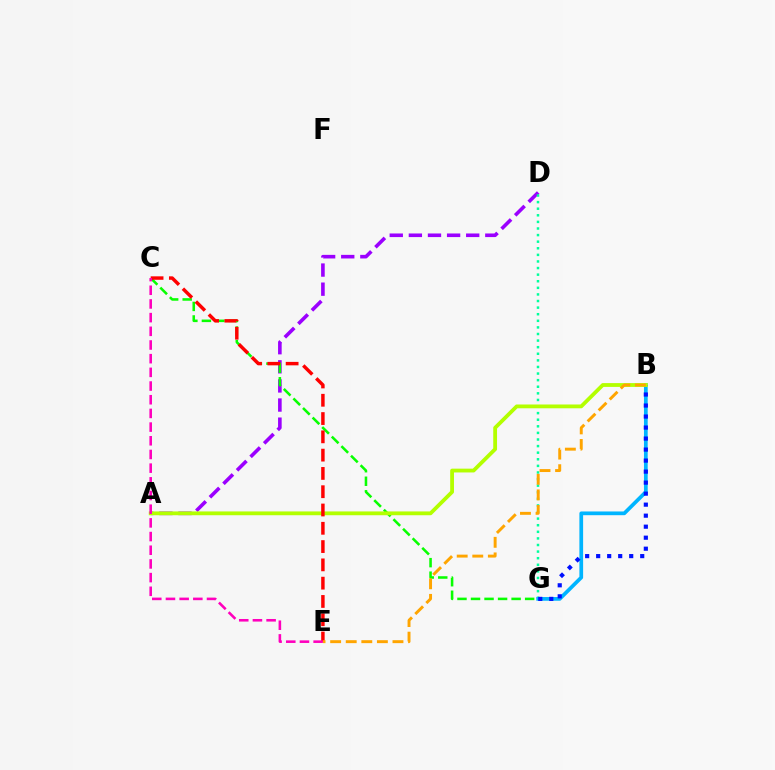{('A', 'D'): [{'color': '#9b00ff', 'line_style': 'dashed', 'thickness': 2.6}], ('C', 'G'): [{'color': '#08ff00', 'line_style': 'dashed', 'thickness': 1.84}], ('D', 'G'): [{'color': '#00ff9d', 'line_style': 'dotted', 'thickness': 1.79}], ('B', 'G'): [{'color': '#00b5ff', 'line_style': 'solid', 'thickness': 2.68}, {'color': '#0010ff', 'line_style': 'dotted', 'thickness': 2.99}], ('A', 'B'): [{'color': '#b3ff00', 'line_style': 'solid', 'thickness': 2.73}], ('C', 'E'): [{'color': '#ff0000', 'line_style': 'dashed', 'thickness': 2.48}, {'color': '#ff00bd', 'line_style': 'dashed', 'thickness': 1.86}], ('B', 'E'): [{'color': '#ffa500', 'line_style': 'dashed', 'thickness': 2.12}]}